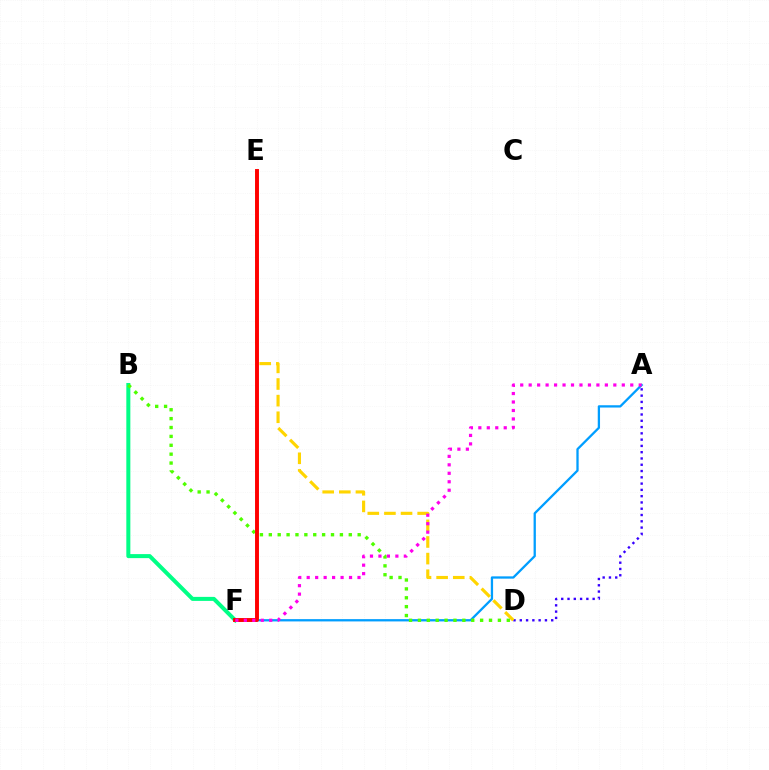{('A', 'D'): [{'color': '#3700ff', 'line_style': 'dotted', 'thickness': 1.71}], ('D', 'E'): [{'color': '#ffd500', 'line_style': 'dashed', 'thickness': 2.26}], ('B', 'F'): [{'color': '#00ff86', 'line_style': 'solid', 'thickness': 2.89}], ('A', 'F'): [{'color': '#009eff', 'line_style': 'solid', 'thickness': 1.65}, {'color': '#ff00ed', 'line_style': 'dotted', 'thickness': 2.3}], ('B', 'D'): [{'color': '#4fff00', 'line_style': 'dotted', 'thickness': 2.41}], ('E', 'F'): [{'color': '#ff0000', 'line_style': 'solid', 'thickness': 2.82}]}